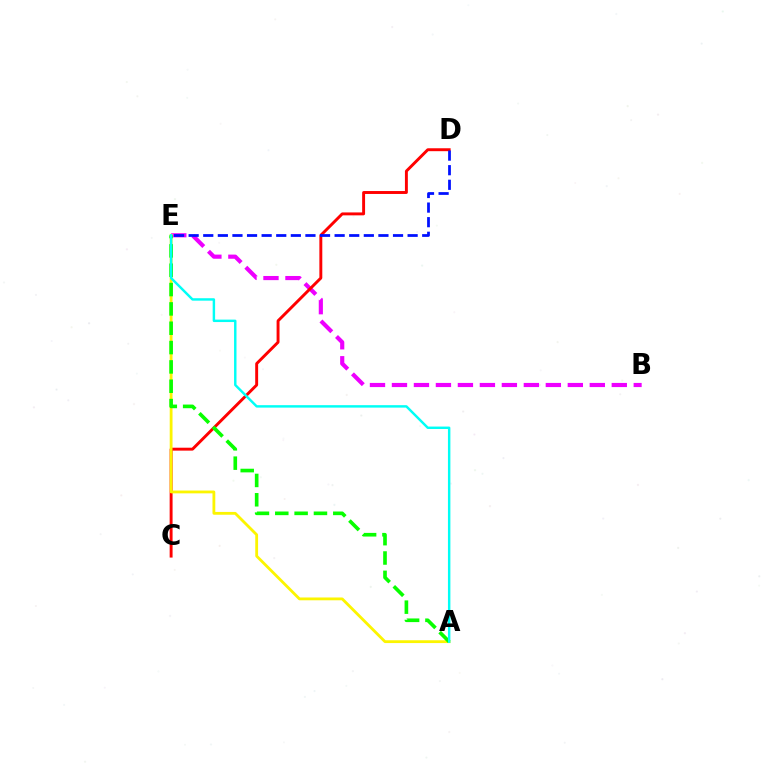{('B', 'E'): [{'color': '#ee00ff', 'line_style': 'dashed', 'thickness': 2.99}], ('C', 'D'): [{'color': '#ff0000', 'line_style': 'solid', 'thickness': 2.1}], ('D', 'E'): [{'color': '#0010ff', 'line_style': 'dashed', 'thickness': 1.98}], ('A', 'E'): [{'color': '#fcf500', 'line_style': 'solid', 'thickness': 2.02}, {'color': '#08ff00', 'line_style': 'dashed', 'thickness': 2.63}, {'color': '#00fff6', 'line_style': 'solid', 'thickness': 1.76}]}